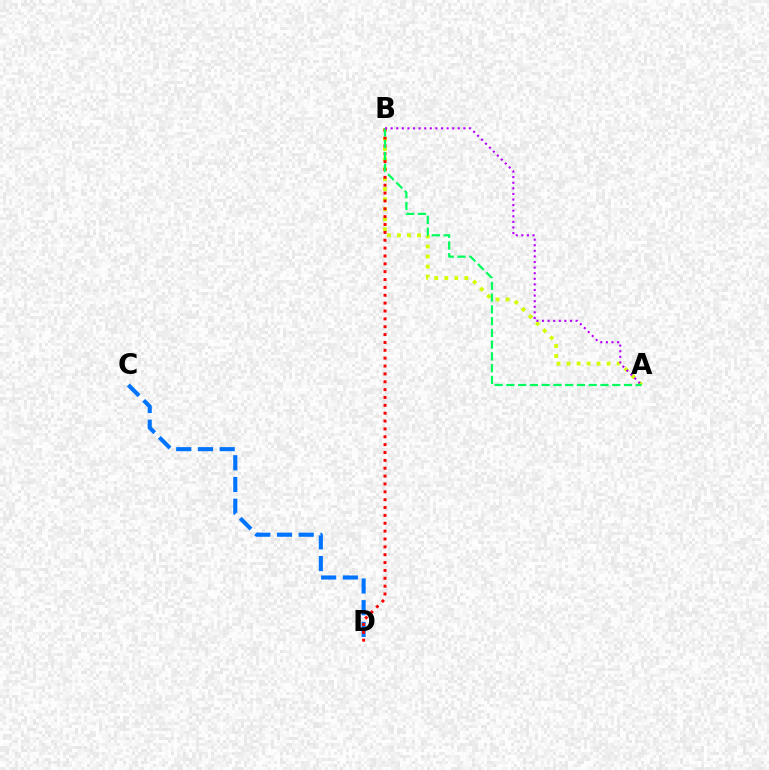{('A', 'B'): [{'color': '#d1ff00', 'line_style': 'dotted', 'thickness': 2.72}, {'color': '#00ff5c', 'line_style': 'dashed', 'thickness': 1.6}, {'color': '#b900ff', 'line_style': 'dotted', 'thickness': 1.52}], ('C', 'D'): [{'color': '#0074ff', 'line_style': 'dashed', 'thickness': 2.95}], ('B', 'D'): [{'color': '#ff0000', 'line_style': 'dotted', 'thickness': 2.14}]}